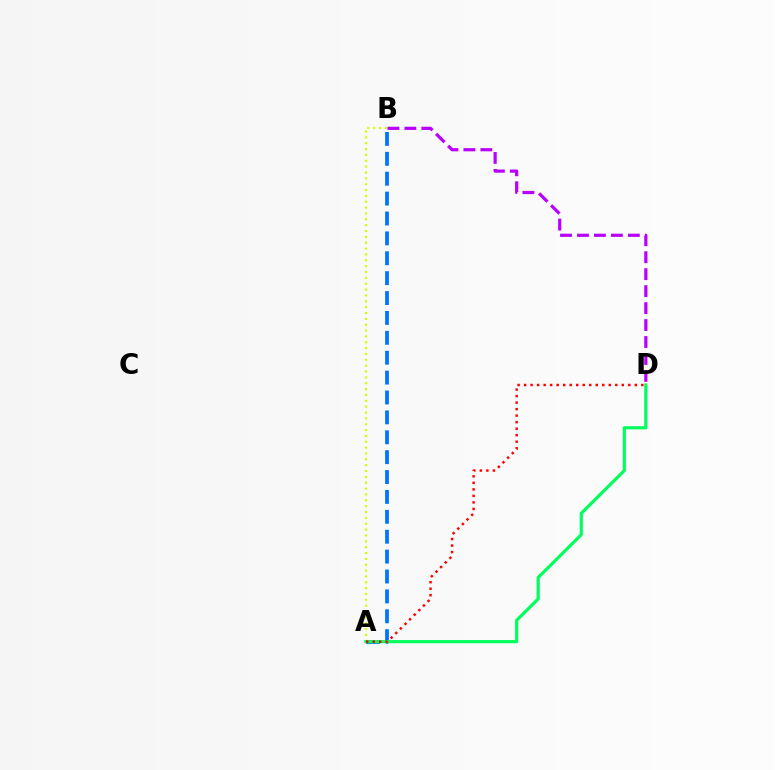{('A', 'B'): [{'color': '#0074ff', 'line_style': 'dashed', 'thickness': 2.7}, {'color': '#d1ff00', 'line_style': 'dotted', 'thickness': 1.59}], ('B', 'D'): [{'color': '#b900ff', 'line_style': 'dashed', 'thickness': 2.3}], ('A', 'D'): [{'color': '#00ff5c', 'line_style': 'solid', 'thickness': 2.29}, {'color': '#ff0000', 'line_style': 'dotted', 'thickness': 1.77}]}